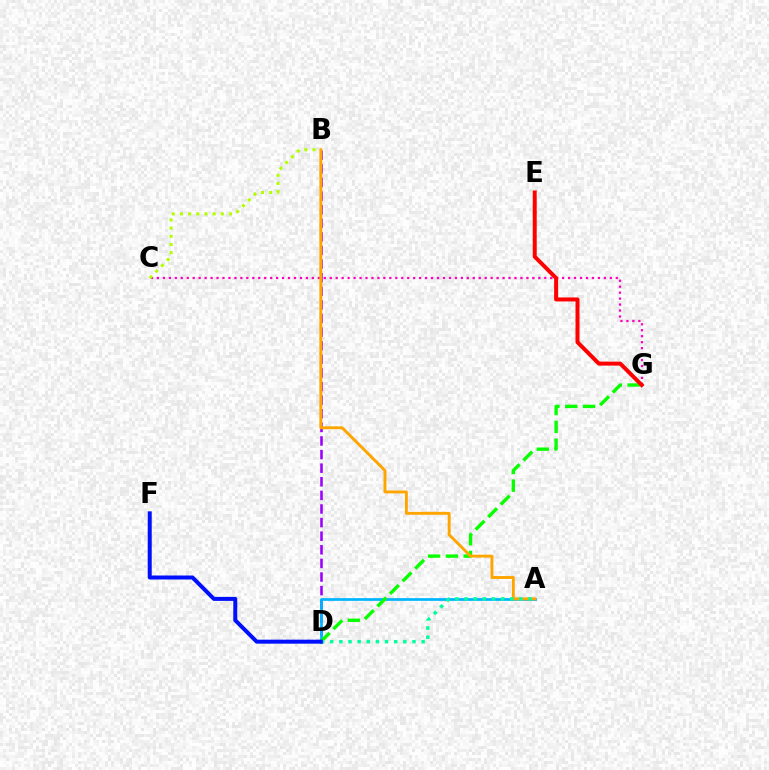{('B', 'D'): [{'color': '#9b00ff', 'line_style': 'dashed', 'thickness': 1.85}], ('A', 'D'): [{'color': '#00b5ff', 'line_style': 'solid', 'thickness': 1.96}, {'color': '#00ff9d', 'line_style': 'dotted', 'thickness': 2.48}], ('C', 'G'): [{'color': '#ff00bd', 'line_style': 'dotted', 'thickness': 1.62}], ('B', 'C'): [{'color': '#b3ff00', 'line_style': 'dotted', 'thickness': 2.22}], ('D', 'G'): [{'color': '#08ff00', 'line_style': 'dashed', 'thickness': 2.42}], ('A', 'B'): [{'color': '#ffa500', 'line_style': 'solid', 'thickness': 2.09}], ('E', 'G'): [{'color': '#ff0000', 'line_style': 'solid', 'thickness': 2.87}], ('D', 'F'): [{'color': '#0010ff', 'line_style': 'solid', 'thickness': 2.88}]}